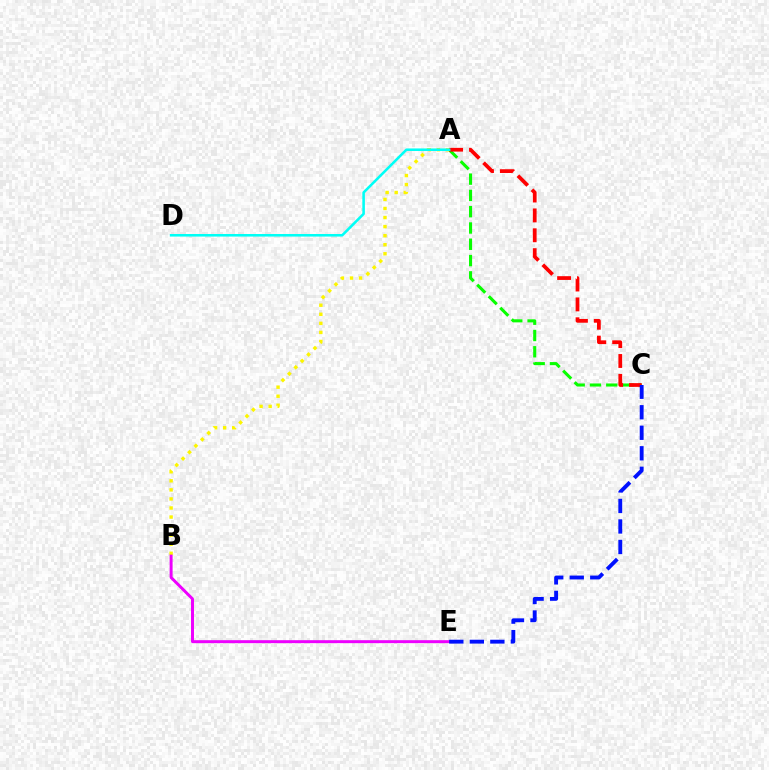{('A', 'C'): [{'color': '#08ff00', 'line_style': 'dashed', 'thickness': 2.21}, {'color': '#ff0000', 'line_style': 'dashed', 'thickness': 2.7}], ('A', 'B'): [{'color': '#fcf500', 'line_style': 'dotted', 'thickness': 2.46}], ('B', 'E'): [{'color': '#ee00ff', 'line_style': 'solid', 'thickness': 2.14}], ('A', 'D'): [{'color': '#00fff6', 'line_style': 'solid', 'thickness': 1.85}], ('C', 'E'): [{'color': '#0010ff', 'line_style': 'dashed', 'thickness': 2.79}]}